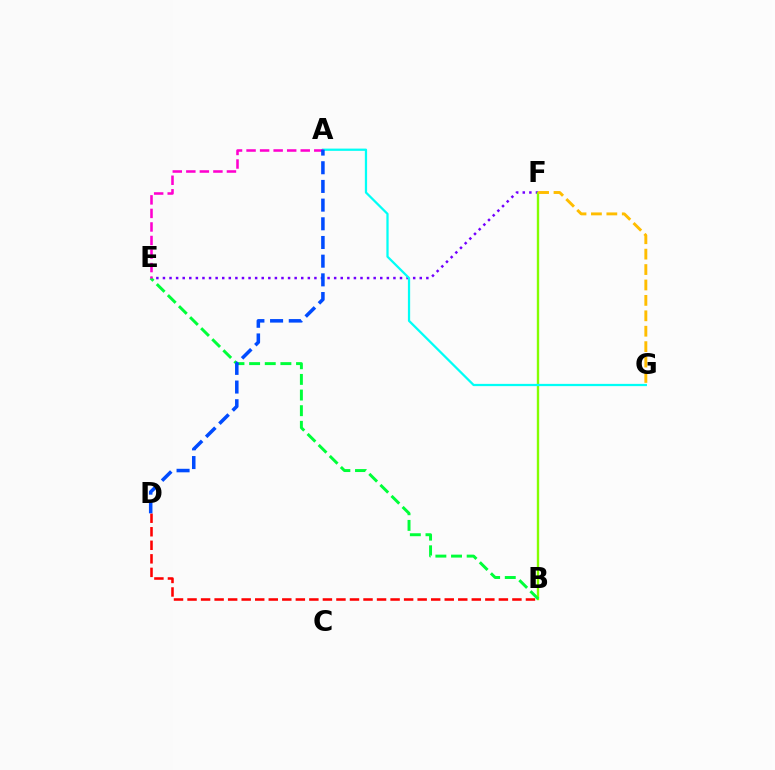{('E', 'F'): [{'color': '#7200ff', 'line_style': 'dotted', 'thickness': 1.79}], ('B', 'F'): [{'color': '#84ff00', 'line_style': 'solid', 'thickness': 1.71}], ('B', 'D'): [{'color': '#ff0000', 'line_style': 'dashed', 'thickness': 1.84}], ('B', 'E'): [{'color': '#00ff39', 'line_style': 'dashed', 'thickness': 2.12}], ('A', 'G'): [{'color': '#00fff6', 'line_style': 'solid', 'thickness': 1.62}], ('A', 'E'): [{'color': '#ff00cf', 'line_style': 'dashed', 'thickness': 1.84}], ('A', 'D'): [{'color': '#004bff', 'line_style': 'dashed', 'thickness': 2.54}], ('F', 'G'): [{'color': '#ffbd00', 'line_style': 'dashed', 'thickness': 2.09}]}